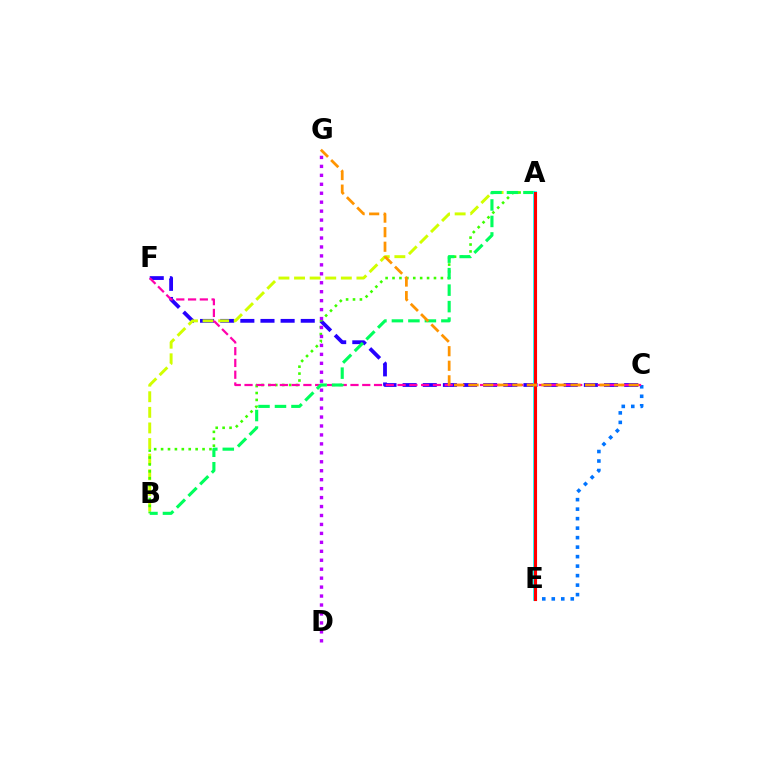{('C', 'F'): [{'color': '#2500ff', 'line_style': 'dashed', 'thickness': 2.74}, {'color': '#ff00ac', 'line_style': 'dashed', 'thickness': 1.6}], ('C', 'E'): [{'color': '#0074ff', 'line_style': 'dotted', 'thickness': 2.58}], ('A', 'B'): [{'color': '#d1ff00', 'line_style': 'dashed', 'thickness': 2.12}, {'color': '#3dff00', 'line_style': 'dotted', 'thickness': 1.88}, {'color': '#00ff5c', 'line_style': 'dashed', 'thickness': 2.24}], ('D', 'G'): [{'color': '#b900ff', 'line_style': 'dotted', 'thickness': 2.43}], ('A', 'E'): [{'color': '#00fff6', 'line_style': 'solid', 'thickness': 2.68}, {'color': '#ff0000', 'line_style': 'solid', 'thickness': 2.24}], ('C', 'G'): [{'color': '#ff9400', 'line_style': 'dashed', 'thickness': 1.98}]}